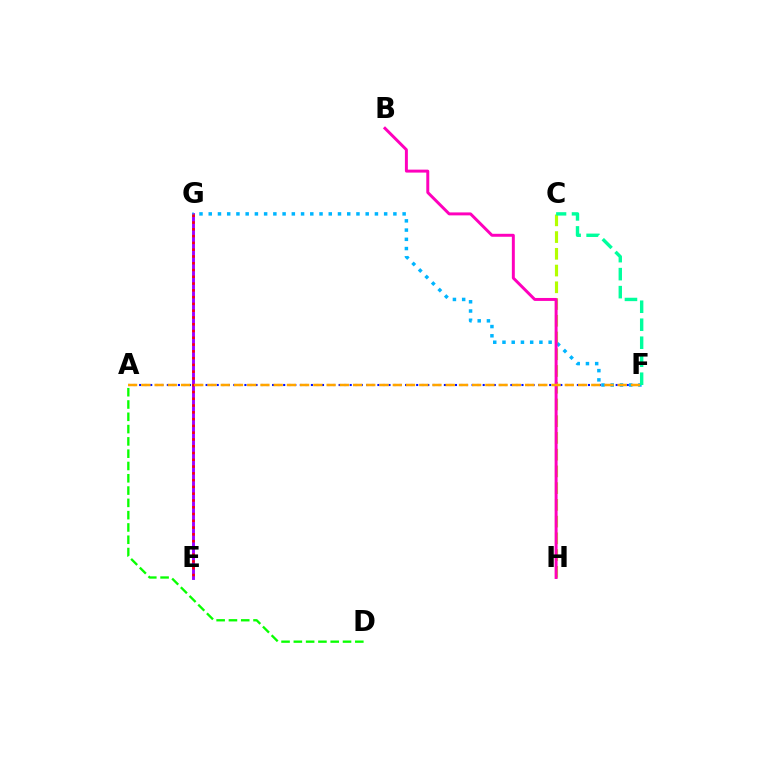{('E', 'G'): [{'color': '#9b00ff', 'line_style': 'solid', 'thickness': 2.08}, {'color': '#ff0000', 'line_style': 'dotted', 'thickness': 1.84}], ('C', 'H'): [{'color': '#b3ff00', 'line_style': 'dashed', 'thickness': 2.27}], ('A', 'F'): [{'color': '#0010ff', 'line_style': 'dotted', 'thickness': 1.51}, {'color': '#ffa500', 'line_style': 'dashed', 'thickness': 1.8}], ('F', 'G'): [{'color': '#00b5ff', 'line_style': 'dotted', 'thickness': 2.51}], ('A', 'D'): [{'color': '#08ff00', 'line_style': 'dashed', 'thickness': 1.67}], ('C', 'F'): [{'color': '#00ff9d', 'line_style': 'dashed', 'thickness': 2.44}], ('B', 'H'): [{'color': '#ff00bd', 'line_style': 'solid', 'thickness': 2.13}]}